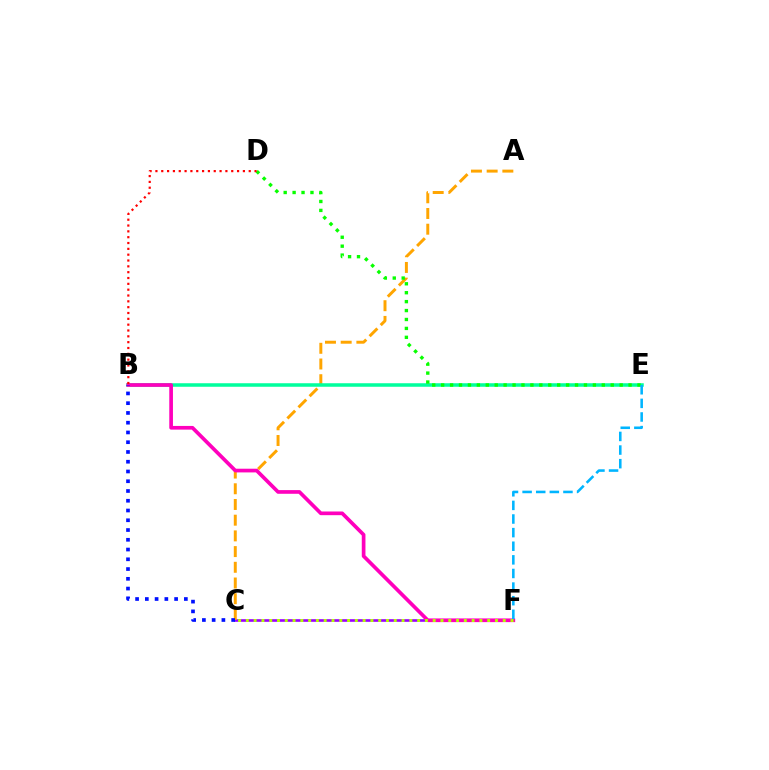{('C', 'F'): [{'color': '#9b00ff', 'line_style': 'solid', 'thickness': 1.9}, {'color': '#b3ff00', 'line_style': 'dotted', 'thickness': 2.12}], ('A', 'C'): [{'color': '#ffa500', 'line_style': 'dashed', 'thickness': 2.13}], ('B', 'E'): [{'color': '#00ff9d', 'line_style': 'solid', 'thickness': 2.54}], ('B', 'F'): [{'color': '#ff00bd', 'line_style': 'solid', 'thickness': 2.65}], ('D', 'E'): [{'color': '#08ff00', 'line_style': 'dotted', 'thickness': 2.42}], ('B', 'C'): [{'color': '#0010ff', 'line_style': 'dotted', 'thickness': 2.65}], ('B', 'D'): [{'color': '#ff0000', 'line_style': 'dotted', 'thickness': 1.58}], ('E', 'F'): [{'color': '#00b5ff', 'line_style': 'dashed', 'thickness': 1.85}]}